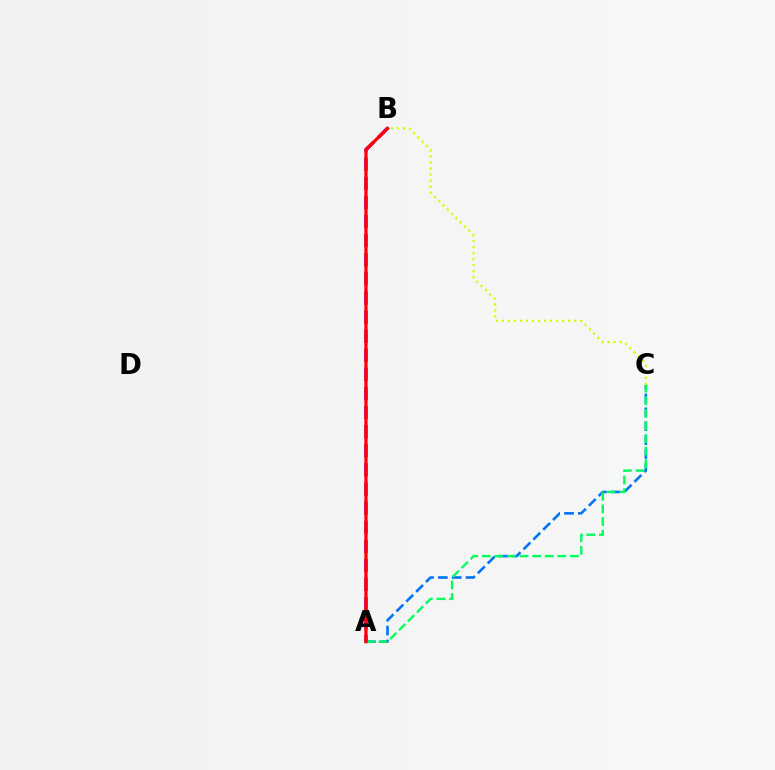{('A', 'C'): [{'color': '#0074ff', 'line_style': 'dashed', 'thickness': 1.89}, {'color': '#00ff5c', 'line_style': 'dashed', 'thickness': 1.71}], ('A', 'B'): [{'color': '#b900ff', 'line_style': 'dashed', 'thickness': 2.6}, {'color': '#ff0000', 'line_style': 'solid', 'thickness': 2.33}], ('B', 'C'): [{'color': '#d1ff00', 'line_style': 'dotted', 'thickness': 1.64}]}